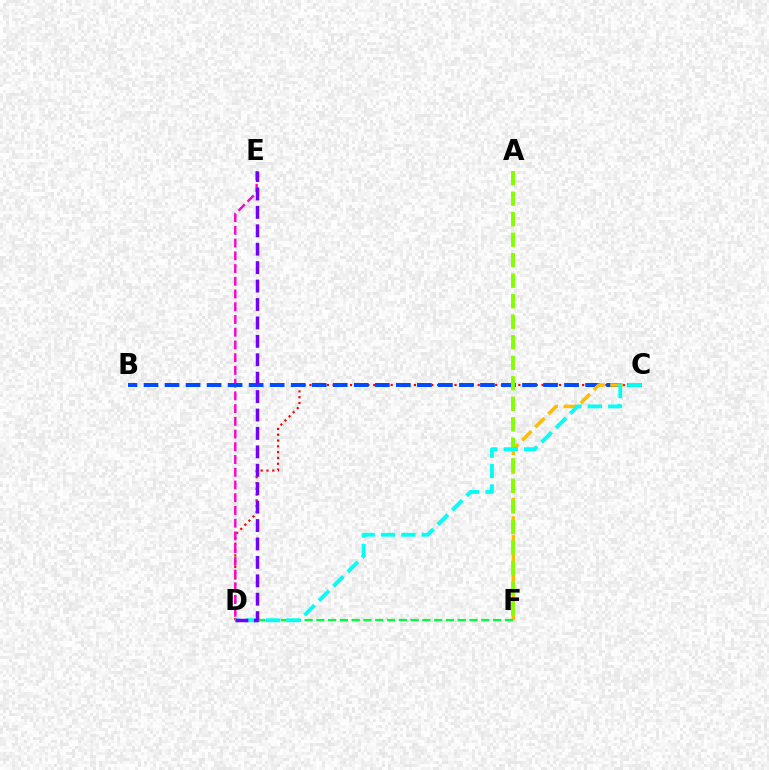{('C', 'D'): [{'color': '#ff0000', 'line_style': 'dotted', 'thickness': 1.58}, {'color': '#00fff6', 'line_style': 'dashed', 'thickness': 2.77}], ('D', 'E'): [{'color': '#ff00cf', 'line_style': 'dashed', 'thickness': 1.73}, {'color': '#7200ff', 'line_style': 'dashed', 'thickness': 2.5}], ('B', 'C'): [{'color': '#004bff', 'line_style': 'dashed', 'thickness': 2.86}], ('C', 'F'): [{'color': '#ffbd00', 'line_style': 'dashed', 'thickness': 2.51}], ('A', 'F'): [{'color': '#84ff00', 'line_style': 'dashed', 'thickness': 2.79}], ('D', 'F'): [{'color': '#00ff39', 'line_style': 'dashed', 'thickness': 1.6}]}